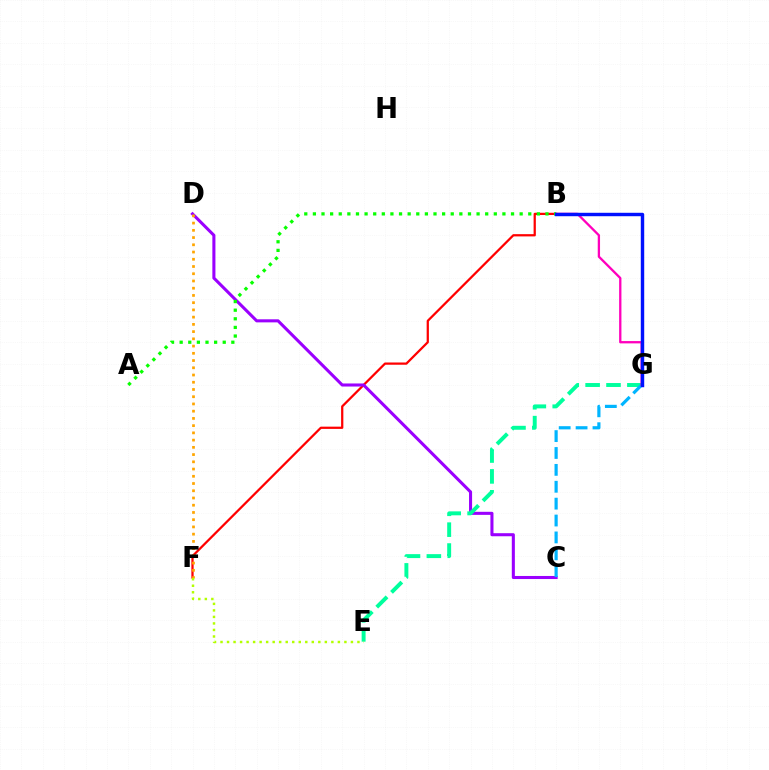{('B', 'F'): [{'color': '#ff0000', 'line_style': 'solid', 'thickness': 1.62}], ('C', 'D'): [{'color': '#9b00ff', 'line_style': 'solid', 'thickness': 2.21}], ('E', 'G'): [{'color': '#00ff9d', 'line_style': 'dashed', 'thickness': 2.84}], ('D', 'F'): [{'color': '#ffa500', 'line_style': 'dotted', 'thickness': 1.97}], ('C', 'G'): [{'color': '#00b5ff', 'line_style': 'dashed', 'thickness': 2.29}], ('B', 'G'): [{'color': '#ff00bd', 'line_style': 'solid', 'thickness': 1.66}, {'color': '#0010ff', 'line_style': 'solid', 'thickness': 2.46}], ('A', 'B'): [{'color': '#08ff00', 'line_style': 'dotted', 'thickness': 2.34}], ('E', 'F'): [{'color': '#b3ff00', 'line_style': 'dotted', 'thickness': 1.77}]}